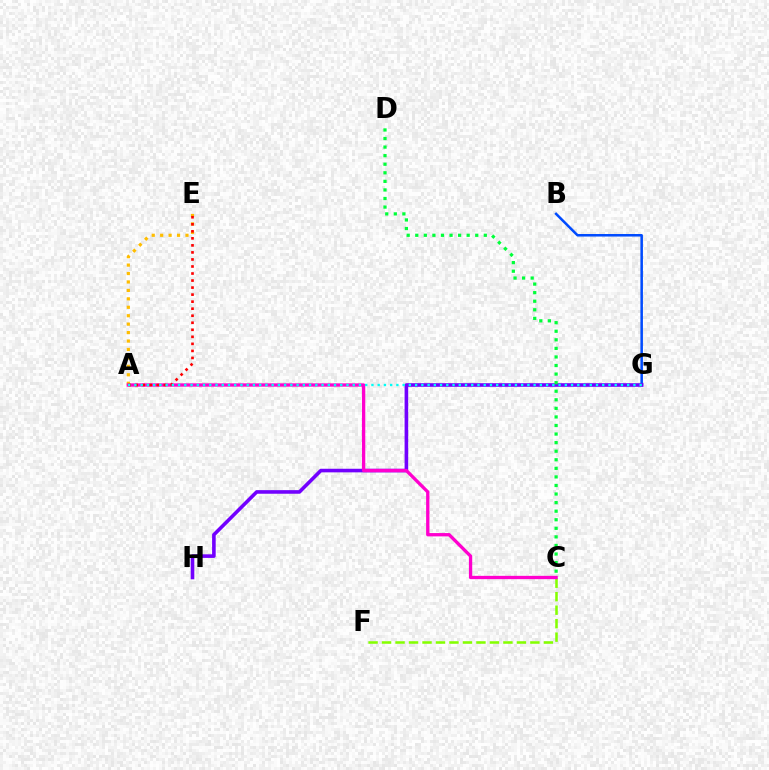{('A', 'E'): [{'color': '#ffbd00', 'line_style': 'dotted', 'thickness': 2.29}, {'color': '#ff0000', 'line_style': 'dotted', 'thickness': 1.91}], ('B', 'G'): [{'color': '#004bff', 'line_style': 'solid', 'thickness': 1.82}], ('C', 'F'): [{'color': '#84ff00', 'line_style': 'dashed', 'thickness': 1.83}], ('G', 'H'): [{'color': '#7200ff', 'line_style': 'solid', 'thickness': 2.59}], ('A', 'C'): [{'color': '#ff00cf', 'line_style': 'solid', 'thickness': 2.38}], ('C', 'D'): [{'color': '#00ff39', 'line_style': 'dotted', 'thickness': 2.33}], ('A', 'G'): [{'color': '#00fff6', 'line_style': 'dotted', 'thickness': 1.69}]}